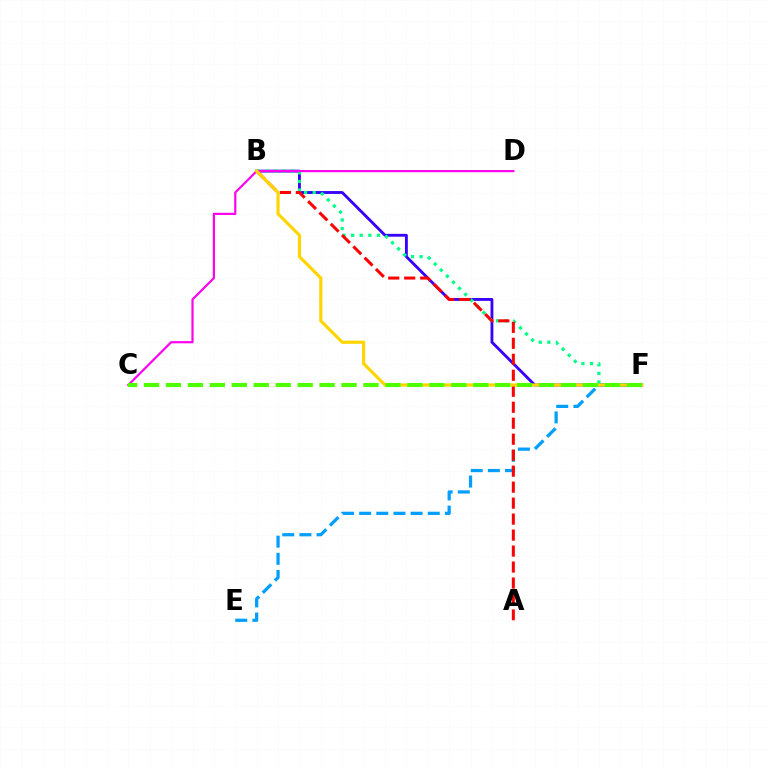{('B', 'F'): [{'color': '#3700ff', 'line_style': 'solid', 'thickness': 2.05}, {'color': '#00ff86', 'line_style': 'dotted', 'thickness': 2.33}, {'color': '#ffd500', 'line_style': 'solid', 'thickness': 2.28}], ('E', 'F'): [{'color': '#009eff', 'line_style': 'dashed', 'thickness': 2.33}], ('A', 'B'): [{'color': '#ff0000', 'line_style': 'dashed', 'thickness': 2.17}], ('C', 'D'): [{'color': '#ff00ed', 'line_style': 'solid', 'thickness': 1.58}], ('C', 'F'): [{'color': '#4fff00', 'line_style': 'dashed', 'thickness': 2.98}]}